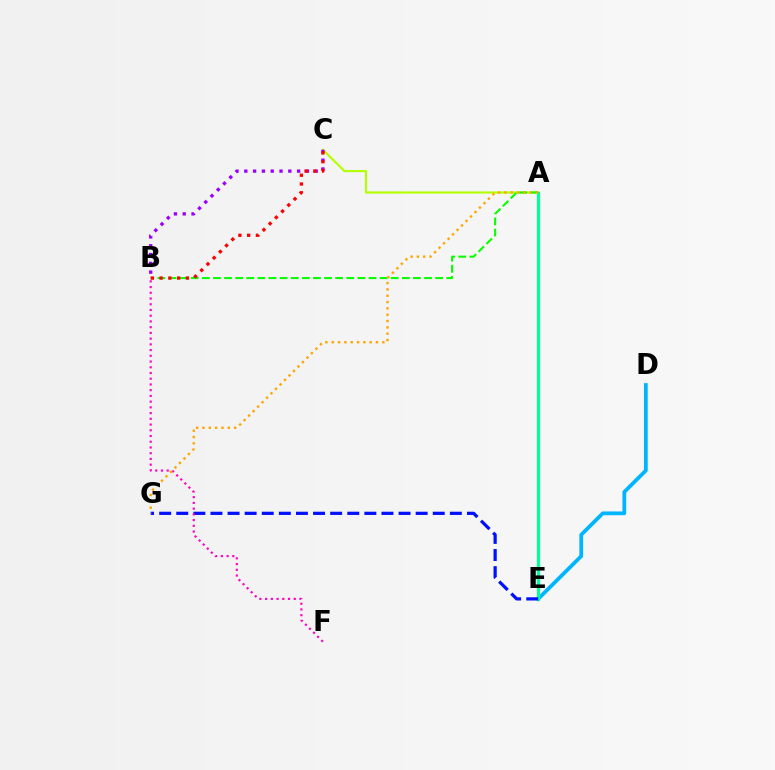{('A', 'C'): [{'color': '#b3ff00', 'line_style': 'solid', 'thickness': 1.54}], ('A', 'B'): [{'color': '#08ff00', 'line_style': 'dashed', 'thickness': 1.51}], ('D', 'E'): [{'color': '#00b5ff', 'line_style': 'solid', 'thickness': 2.71}], ('A', 'E'): [{'color': '#00ff9d', 'line_style': 'solid', 'thickness': 2.31}], ('E', 'G'): [{'color': '#0010ff', 'line_style': 'dashed', 'thickness': 2.32}], ('B', 'F'): [{'color': '#ff00bd', 'line_style': 'dotted', 'thickness': 1.56}], ('A', 'G'): [{'color': '#ffa500', 'line_style': 'dotted', 'thickness': 1.72}], ('B', 'C'): [{'color': '#9b00ff', 'line_style': 'dotted', 'thickness': 2.39}, {'color': '#ff0000', 'line_style': 'dotted', 'thickness': 2.38}]}